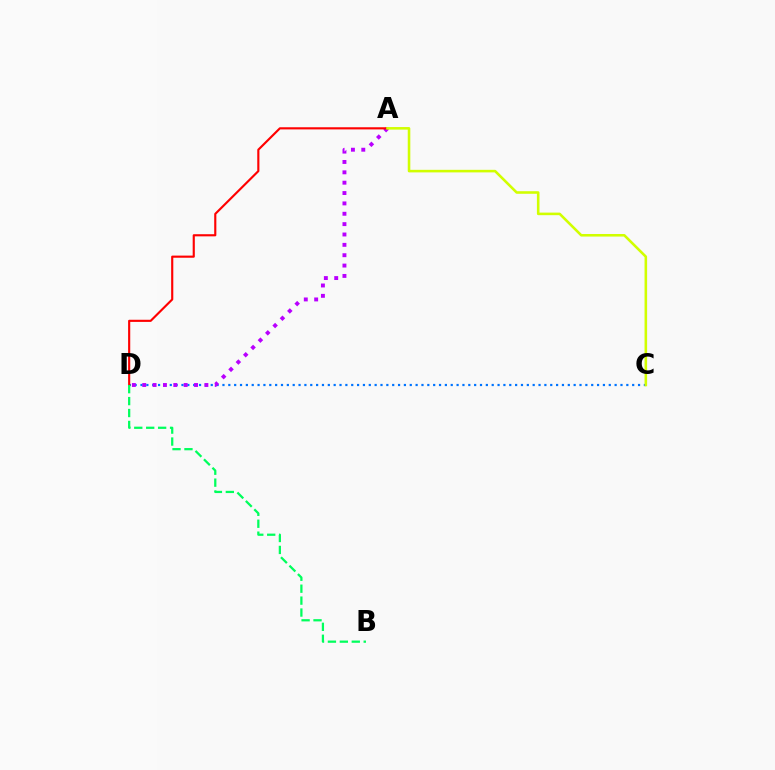{('C', 'D'): [{'color': '#0074ff', 'line_style': 'dotted', 'thickness': 1.59}], ('A', 'D'): [{'color': '#b900ff', 'line_style': 'dotted', 'thickness': 2.81}, {'color': '#ff0000', 'line_style': 'solid', 'thickness': 1.54}], ('B', 'D'): [{'color': '#00ff5c', 'line_style': 'dashed', 'thickness': 1.62}], ('A', 'C'): [{'color': '#d1ff00', 'line_style': 'solid', 'thickness': 1.85}]}